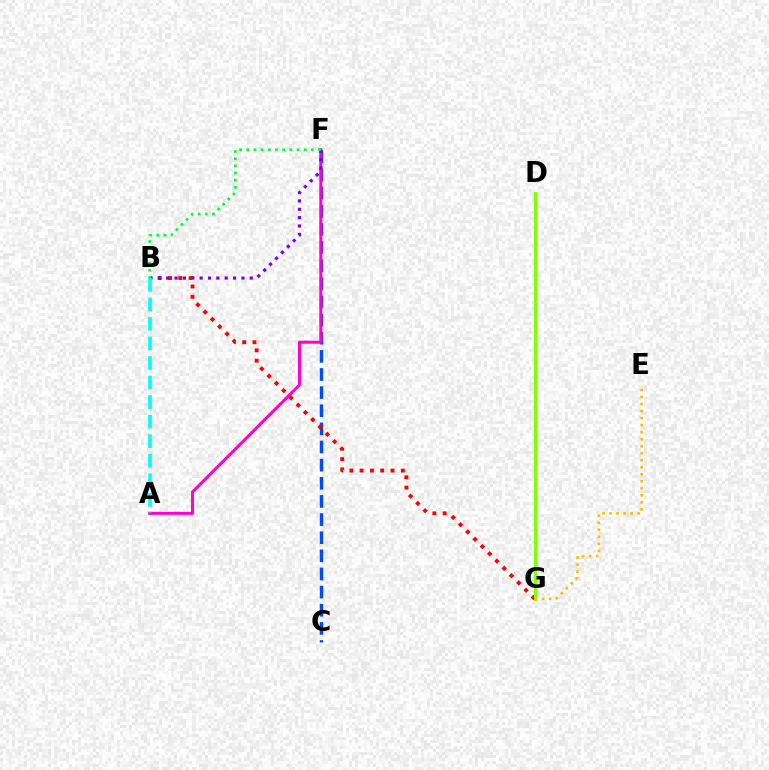{('C', 'F'): [{'color': '#004bff', 'line_style': 'dashed', 'thickness': 2.46}], ('B', 'G'): [{'color': '#ff0000', 'line_style': 'dotted', 'thickness': 2.8}], ('A', 'F'): [{'color': '#ff00cf', 'line_style': 'solid', 'thickness': 2.17}], ('D', 'G'): [{'color': '#84ff00', 'line_style': 'solid', 'thickness': 2.22}], ('B', 'F'): [{'color': '#7200ff', 'line_style': 'dotted', 'thickness': 2.27}, {'color': '#00ff39', 'line_style': 'dotted', 'thickness': 1.95}], ('A', 'B'): [{'color': '#00fff6', 'line_style': 'dashed', 'thickness': 2.66}], ('E', 'G'): [{'color': '#ffbd00', 'line_style': 'dotted', 'thickness': 1.91}]}